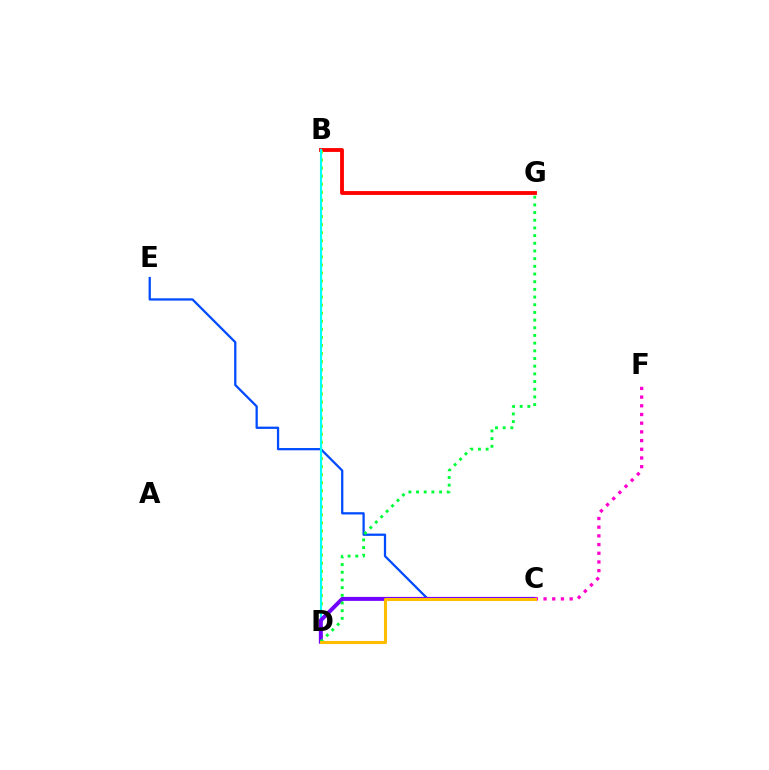{('B', 'G'): [{'color': '#ff0000', 'line_style': 'solid', 'thickness': 2.76}], ('B', 'D'): [{'color': '#84ff00', 'line_style': 'dotted', 'thickness': 2.19}, {'color': '#00fff6', 'line_style': 'solid', 'thickness': 1.54}], ('C', 'E'): [{'color': '#004bff', 'line_style': 'solid', 'thickness': 1.63}], ('C', 'D'): [{'color': '#7200ff', 'line_style': 'solid', 'thickness': 2.86}, {'color': '#ffbd00', 'line_style': 'solid', 'thickness': 2.21}], ('C', 'F'): [{'color': '#ff00cf', 'line_style': 'dotted', 'thickness': 2.36}], ('D', 'G'): [{'color': '#00ff39', 'line_style': 'dotted', 'thickness': 2.09}]}